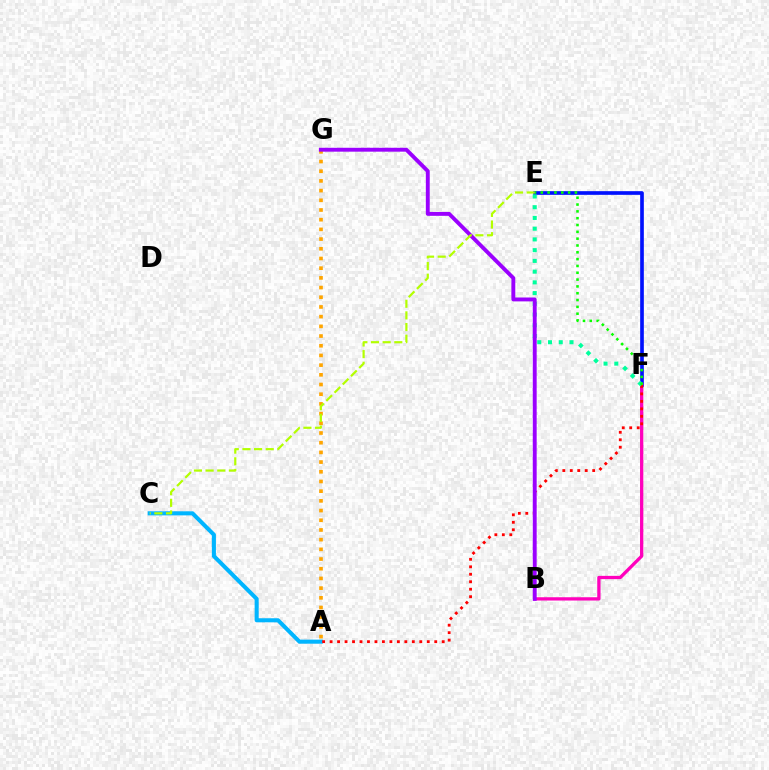{('A', 'C'): [{'color': '#00b5ff', 'line_style': 'solid', 'thickness': 2.93}], ('E', 'F'): [{'color': '#0010ff', 'line_style': 'solid', 'thickness': 2.64}, {'color': '#00ff9d', 'line_style': 'dotted', 'thickness': 2.92}, {'color': '#08ff00', 'line_style': 'dotted', 'thickness': 1.85}], ('A', 'G'): [{'color': '#ffa500', 'line_style': 'dotted', 'thickness': 2.63}], ('B', 'F'): [{'color': '#ff00bd', 'line_style': 'solid', 'thickness': 2.37}], ('A', 'F'): [{'color': '#ff0000', 'line_style': 'dotted', 'thickness': 2.03}], ('B', 'G'): [{'color': '#9b00ff', 'line_style': 'solid', 'thickness': 2.8}], ('C', 'E'): [{'color': '#b3ff00', 'line_style': 'dashed', 'thickness': 1.58}]}